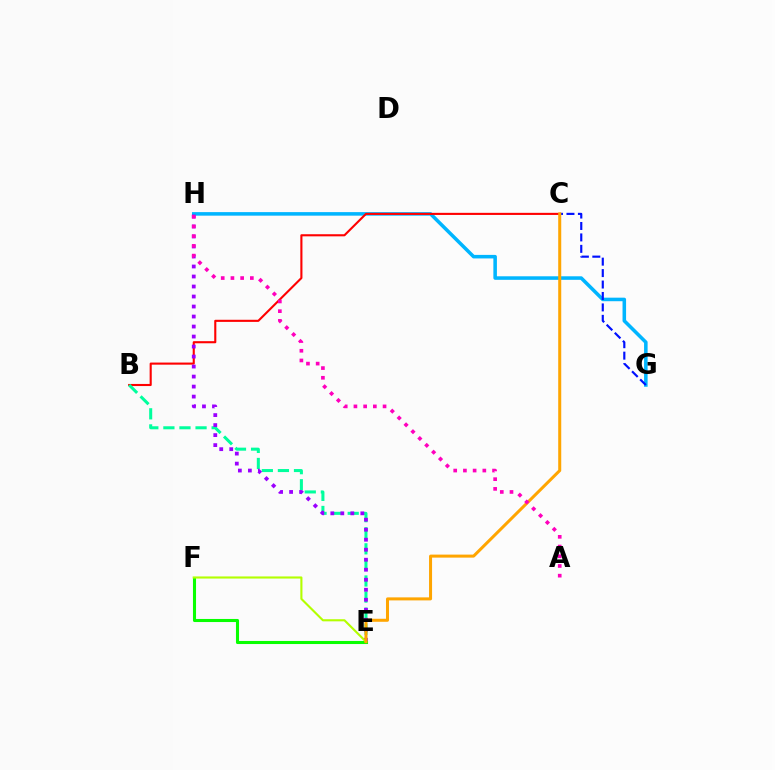{('G', 'H'): [{'color': '#00b5ff', 'line_style': 'solid', 'thickness': 2.55}], ('B', 'C'): [{'color': '#ff0000', 'line_style': 'solid', 'thickness': 1.52}], ('B', 'E'): [{'color': '#00ff9d', 'line_style': 'dashed', 'thickness': 2.18}], ('E', 'H'): [{'color': '#9b00ff', 'line_style': 'dotted', 'thickness': 2.72}], ('C', 'G'): [{'color': '#0010ff', 'line_style': 'dashed', 'thickness': 1.55}], ('E', 'F'): [{'color': '#08ff00', 'line_style': 'solid', 'thickness': 2.21}, {'color': '#b3ff00', 'line_style': 'solid', 'thickness': 1.52}], ('C', 'E'): [{'color': '#ffa500', 'line_style': 'solid', 'thickness': 2.18}], ('A', 'H'): [{'color': '#ff00bd', 'line_style': 'dotted', 'thickness': 2.64}]}